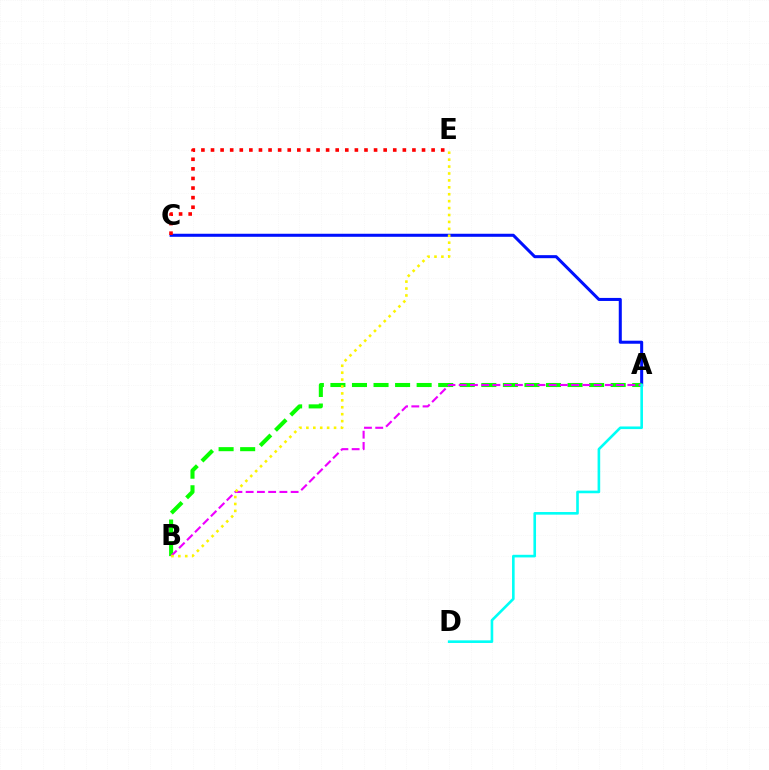{('A', 'C'): [{'color': '#0010ff', 'line_style': 'solid', 'thickness': 2.19}], ('A', 'B'): [{'color': '#08ff00', 'line_style': 'dashed', 'thickness': 2.93}, {'color': '#ee00ff', 'line_style': 'dashed', 'thickness': 1.53}], ('C', 'E'): [{'color': '#ff0000', 'line_style': 'dotted', 'thickness': 2.61}], ('A', 'D'): [{'color': '#00fff6', 'line_style': 'solid', 'thickness': 1.89}], ('B', 'E'): [{'color': '#fcf500', 'line_style': 'dotted', 'thickness': 1.88}]}